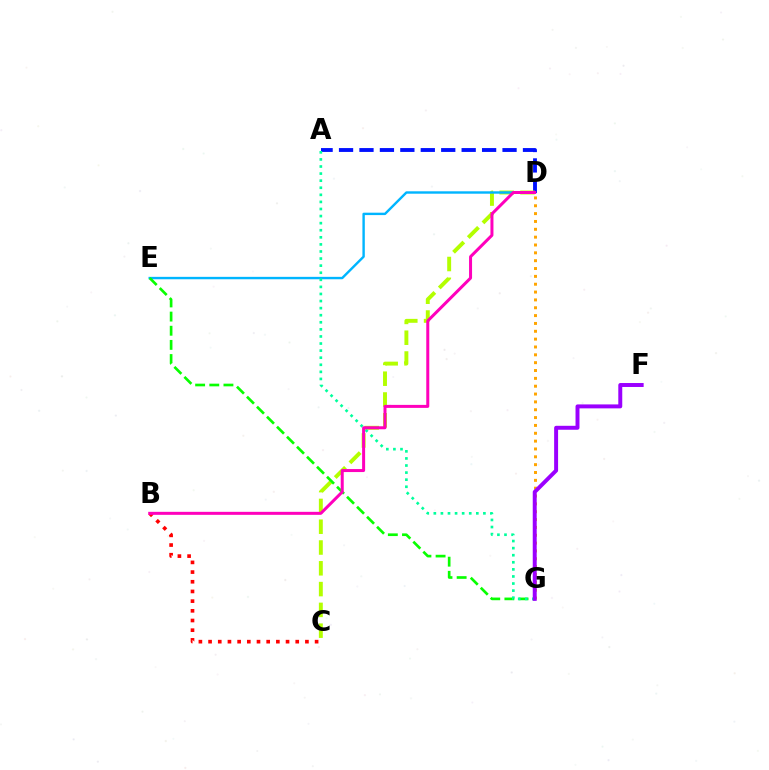{('B', 'C'): [{'color': '#ff0000', 'line_style': 'dotted', 'thickness': 2.63}], ('A', 'D'): [{'color': '#0010ff', 'line_style': 'dashed', 'thickness': 2.78}], ('C', 'D'): [{'color': '#b3ff00', 'line_style': 'dashed', 'thickness': 2.82}], ('D', 'E'): [{'color': '#00b5ff', 'line_style': 'solid', 'thickness': 1.73}], ('E', 'G'): [{'color': '#08ff00', 'line_style': 'dashed', 'thickness': 1.92}], ('D', 'G'): [{'color': '#ffa500', 'line_style': 'dotted', 'thickness': 2.13}], ('A', 'G'): [{'color': '#00ff9d', 'line_style': 'dotted', 'thickness': 1.92}], ('F', 'G'): [{'color': '#9b00ff', 'line_style': 'solid', 'thickness': 2.84}], ('B', 'D'): [{'color': '#ff00bd', 'line_style': 'solid', 'thickness': 2.16}]}